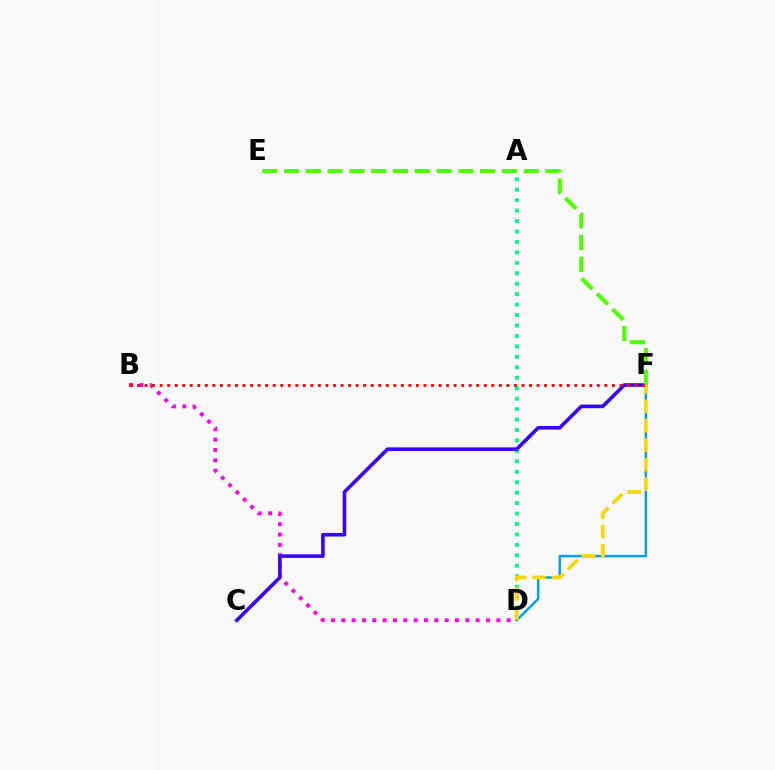{('D', 'F'): [{'color': '#009eff', 'line_style': 'solid', 'thickness': 1.75}, {'color': '#ffd500', 'line_style': 'dashed', 'thickness': 2.64}], ('B', 'D'): [{'color': '#ff00ed', 'line_style': 'dotted', 'thickness': 2.81}], ('A', 'D'): [{'color': '#00ff86', 'line_style': 'dotted', 'thickness': 2.84}], ('C', 'F'): [{'color': '#3700ff', 'line_style': 'solid', 'thickness': 2.59}], ('E', 'F'): [{'color': '#4fff00', 'line_style': 'dashed', 'thickness': 2.96}], ('B', 'F'): [{'color': '#ff0000', 'line_style': 'dotted', 'thickness': 2.05}]}